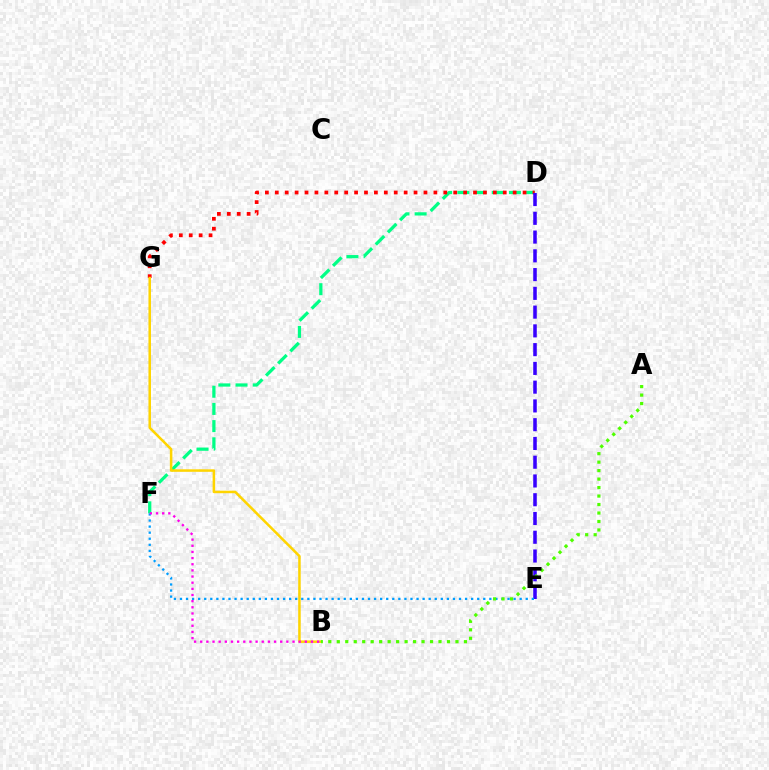{('D', 'F'): [{'color': '#00ff86', 'line_style': 'dashed', 'thickness': 2.34}], ('D', 'G'): [{'color': '#ff0000', 'line_style': 'dotted', 'thickness': 2.69}], ('D', 'E'): [{'color': '#3700ff', 'line_style': 'dashed', 'thickness': 2.55}], ('B', 'G'): [{'color': '#ffd500', 'line_style': 'solid', 'thickness': 1.82}], ('E', 'F'): [{'color': '#009eff', 'line_style': 'dotted', 'thickness': 1.65}], ('A', 'B'): [{'color': '#4fff00', 'line_style': 'dotted', 'thickness': 2.3}], ('B', 'F'): [{'color': '#ff00ed', 'line_style': 'dotted', 'thickness': 1.67}]}